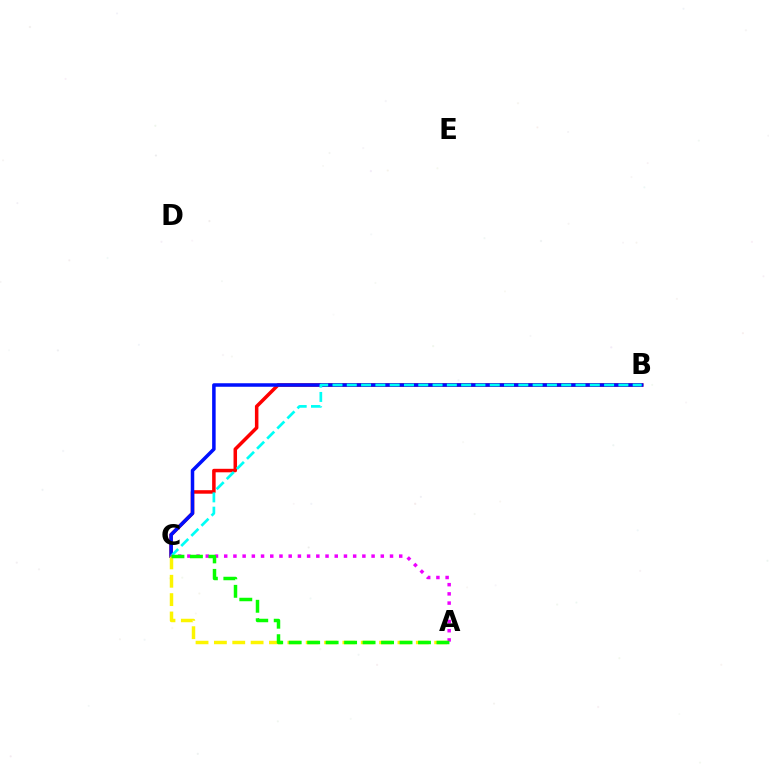{('B', 'C'): [{'color': '#ff0000', 'line_style': 'solid', 'thickness': 2.53}, {'color': '#0010ff', 'line_style': 'solid', 'thickness': 2.53}, {'color': '#00fff6', 'line_style': 'dashed', 'thickness': 1.94}], ('A', 'C'): [{'color': '#ee00ff', 'line_style': 'dotted', 'thickness': 2.5}, {'color': '#fcf500', 'line_style': 'dashed', 'thickness': 2.49}, {'color': '#08ff00', 'line_style': 'dashed', 'thickness': 2.51}]}